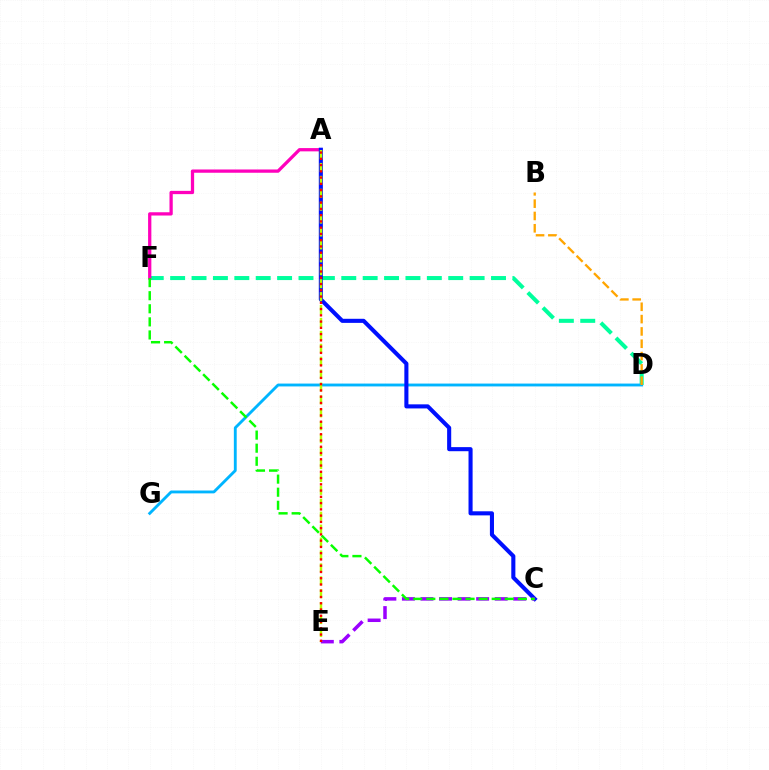{('D', 'F'): [{'color': '#00ff9d', 'line_style': 'dashed', 'thickness': 2.91}], ('A', 'F'): [{'color': '#ff00bd', 'line_style': 'solid', 'thickness': 2.35}], ('D', 'G'): [{'color': '#00b5ff', 'line_style': 'solid', 'thickness': 2.06}], ('A', 'C'): [{'color': '#0010ff', 'line_style': 'solid', 'thickness': 2.94}], ('B', 'D'): [{'color': '#ffa500', 'line_style': 'dashed', 'thickness': 1.67}], ('C', 'E'): [{'color': '#9b00ff', 'line_style': 'dashed', 'thickness': 2.52}], ('C', 'F'): [{'color': '#08ff00', 'line_style': 'dashed', 'thickness': 1.78}], ('A', 'E'): [{'color': '#b3ff00', 'line_style': 'dashed', 'thickness': 1.75}, {'color': '#ff0000', 'line_style': 'dotted', 'thickness': 1.7}]}